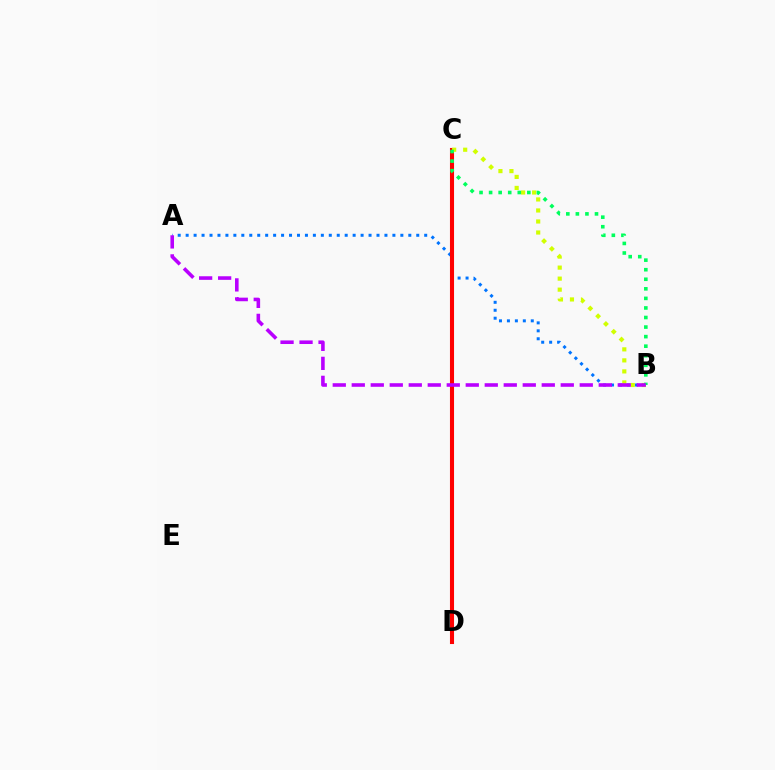{('A', 'B'): [{'color': '#0074ff', 'line_style': 'dotted', 'thickness': 2.16}, {'color': '#b900ff', 'line_style': 'dashed', 'thickness': 2.58}], ('C', 'D'): [{'color': '#ff0000', 'line_style': 'solid', 'thickness': 2.93}], ('B', 'C'): [{'color': '#d1ff00', 'line_style': 'dotted', 'thickness': 2.99}, {'color': '#00ff5c', 'line_style': 'dotted', 'thickness': 2.6}]}